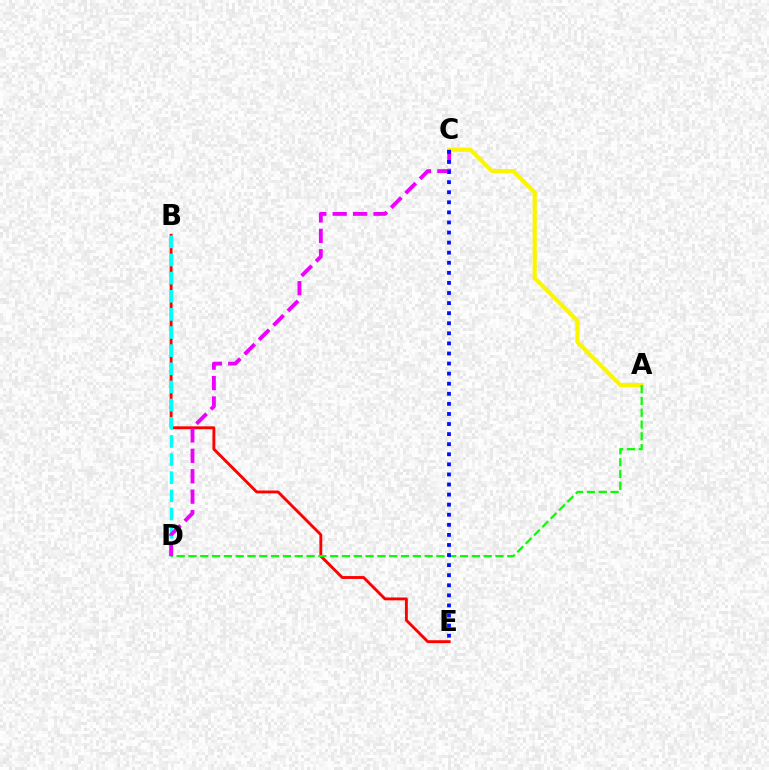{('A', 'C'): [{'color': '#fcf500', 'line_style': 'solid', 'thickness': 2.99}], ('B', 'E'): [{'color': '#ff0000', 'line_style': 'solid', 'thickness': 2.07}], ('B', 'D'): [{'color': '#00fff6', 'line_style': 'dashed', 'thickness': 2.46}], ('A', 'D'): [{'color': '#08ff00', 'line_style': 'dashed', 'thickness': 1.6}], ('C', 'D'): [{'color': '#ee00ff', 'line_style': 'dashed', 'thickness': 2.77}], ('C', 'E'): [{'color': '#0010ff', 'line_style': 'dotted', 'thickness': 2.74}]}